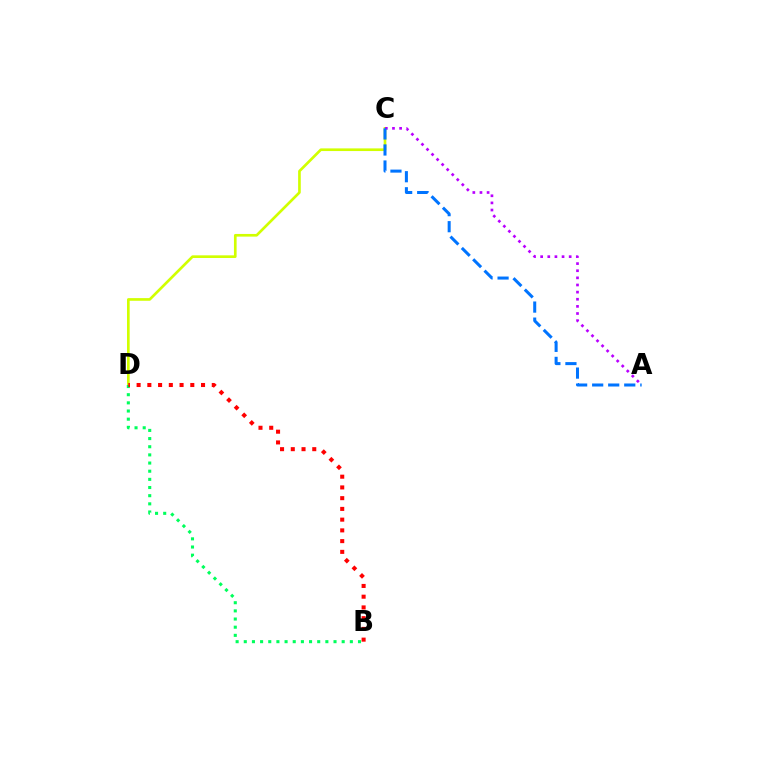{('C', 'D'): [{'color': '#d1ff00', 'line_style': 'solid', 'thickness': 1.92}], ('A', 'C'): [{'color': '#b900ff', 'line_style': 'dotted', 'thickness': 1.94}, {'color': '#0074ff', 'line_style': 'dashed', 'thickness': 2.18}], ('B', 'D'): [{'color': '#00ff5c', 'line_style': 'dotted', 'thickness': 2.22}, {'color': '#ff0000', 'line_style': 'dotted', 'thickness': 2.92}]}